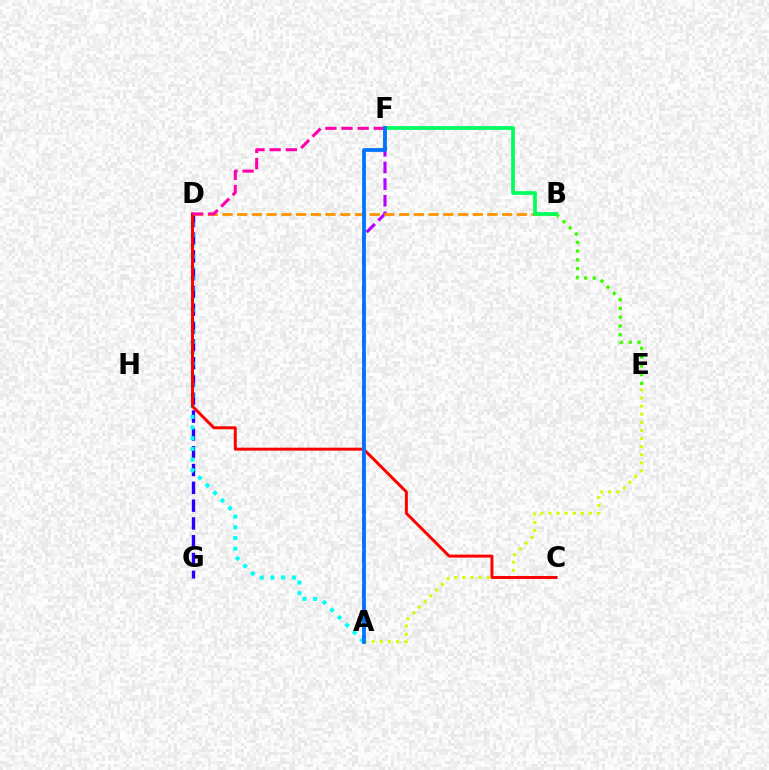{('B', 'E'): [{'color': '#3dff00', 'line_style': 'dotted', 'thickness': 2.38}], ('D', 'G'): [{'color': '#2500ff', 'line_style': 'dashed', 'thickness': 2.42}], ('A', 'F'): [{'color': '#b900ff', 'line_style': 'dashed', 'thickness': 2.26}, {'color': '#0074ff', 'line_style': 'solid', 'thickness': 2.71}], ('A', 'E'): [{'color': '#d1ff00', 'line_style': 'dotted', 'thickness': 2.2}], ('A', 'D'): [{'color': '#00fff6', 'line_style': 'dotted', 'thickness': 2.9}], ('B', 'D'): [{'color': '#ff9400', 'line_style': 'dashed', 'thickness': 2.0}], ('C', 'D'): [{'color': '#ff0000', 'line_style': 'solid', 'thickness': 2.14}], ('D', 'F'): [{'color': '#ff00ac', 'line_style': 'dashed', 'thickness': 2.19}], ('B', 'F'): [{'color': '#00ff5c', 'line_style': 'solid', 'thickness': 2.68}]}